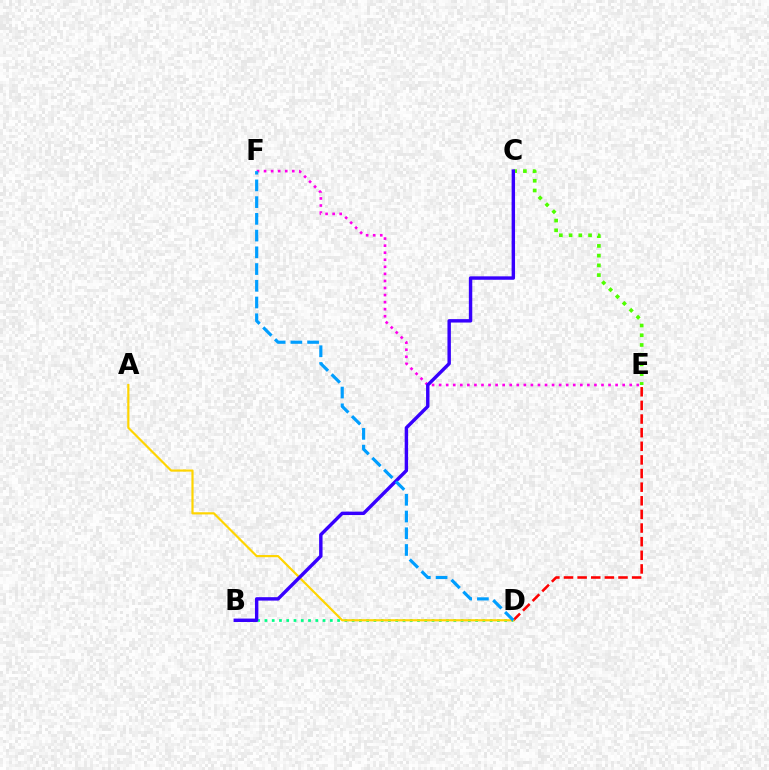{('D', 'E'): [{'color': '#ff0000', 'line_style': 'dashed', 'thickness': 1.85}], ('C', 'E'): [{'color': '#4fff00', 'line_style': 'dotted', 'thickness': 2.64}], ('E', 'F'): [{'color': '#ff00ed', 'line_style': 'dotted', 'thickness': 1.92}], ('B', 'D'): [{'color': '#00ff86', 'line_style': 'dotted', 'thickness': 1.97}], ('A', 'D'): [{'color': '#ffd500', 'line_style': 'solid', 'thickness': 1.57}], ('B', 'C'): [{'color': '#3700ff', 'line_style': 'solid', 'thickness': 2.46}], ('D', 'F'): [{'color': '#009eff', 'line_style': 'dashed', 'thickness': 2.27}]}